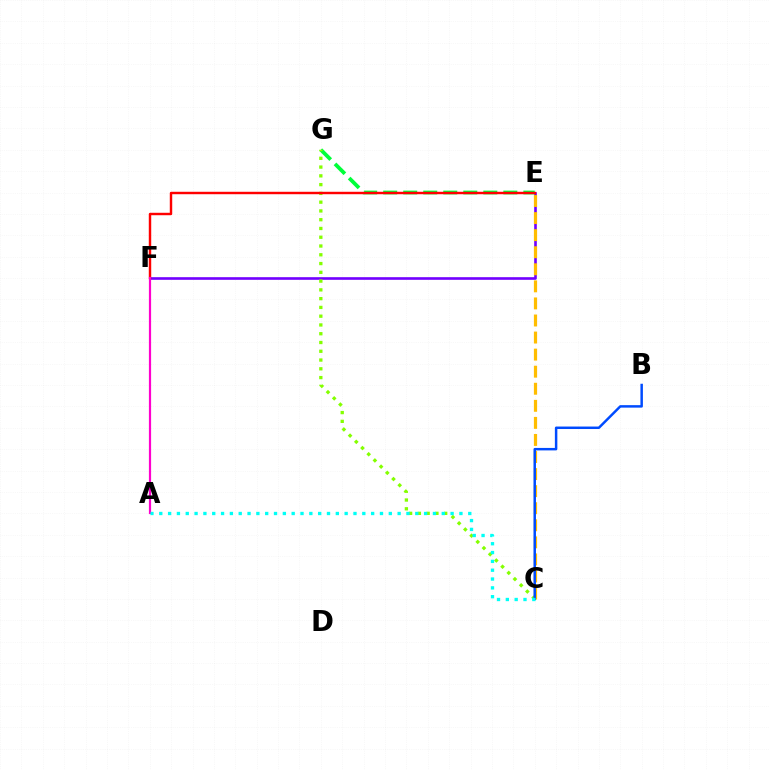{('E', 'F'): [{'color': '#7200ff', 'line_style': 'solid', 'thickness': 1.9}, {'color': '#ff0000', 'line_style': 'solid', 'thickness': 1.76}], ('E', 'G'): [{'color': '#00ff39', 'line_style': 'dashed', 'thickness': 2.72}], ('C', 'E'): [{'color': '#ffbd00', 'line_style': 'dashed', 'thickness': 2.32}], ('C', 'G'): [{'color': '#84ff00', 'line_style': 'dotted', 'thickness': 2.38}], ('B', 'C'): [{'color': '#004bff', 'line_style': 'solid', 'thickness': 1.78}], ('A', 'F'): [{'color': '#ff00cf', 'line_style': 'solid', 'thickness': 1.59}], ('A', 'C'): [{'color': '#00fff6', 'line_style': 'dotted', 'thickness': 2.4}]}